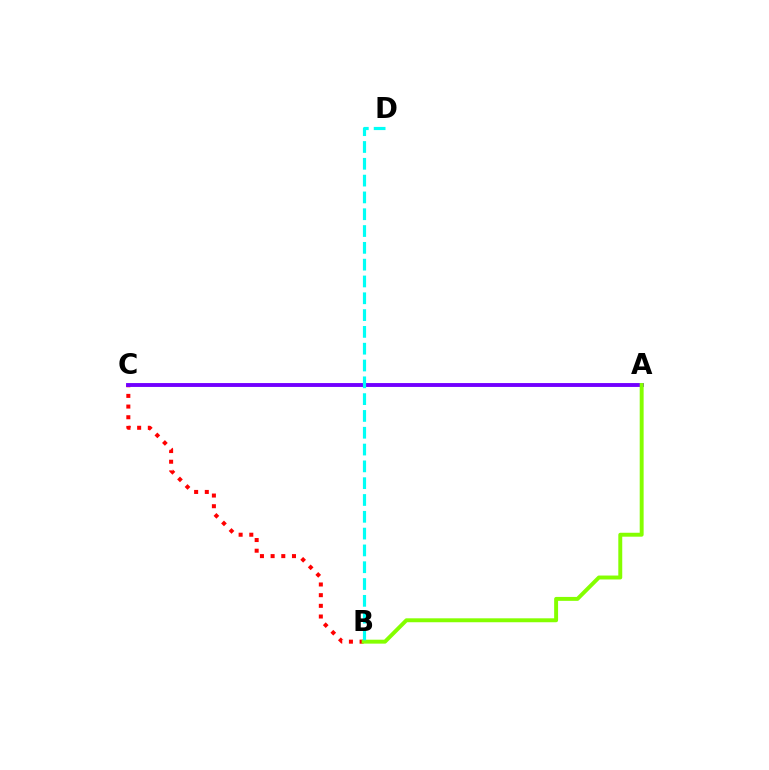{('B', 'C'): [{'color': '#ff0000', 'line_style': 'dotted', 'thickness': 2.9}], ('A', 'C'): [{'color': '#7200ff', 'line_style': 'solid', 'thickness': 2.79}], ('A', 'B'): [{'color': '#84ff00', 'line_style': 'solid', 'thickness': 2.83}], ('B', 'D'): [{'color': '#00fff6', 'line_style': 'dashed', 'thickness': 2.28}]}